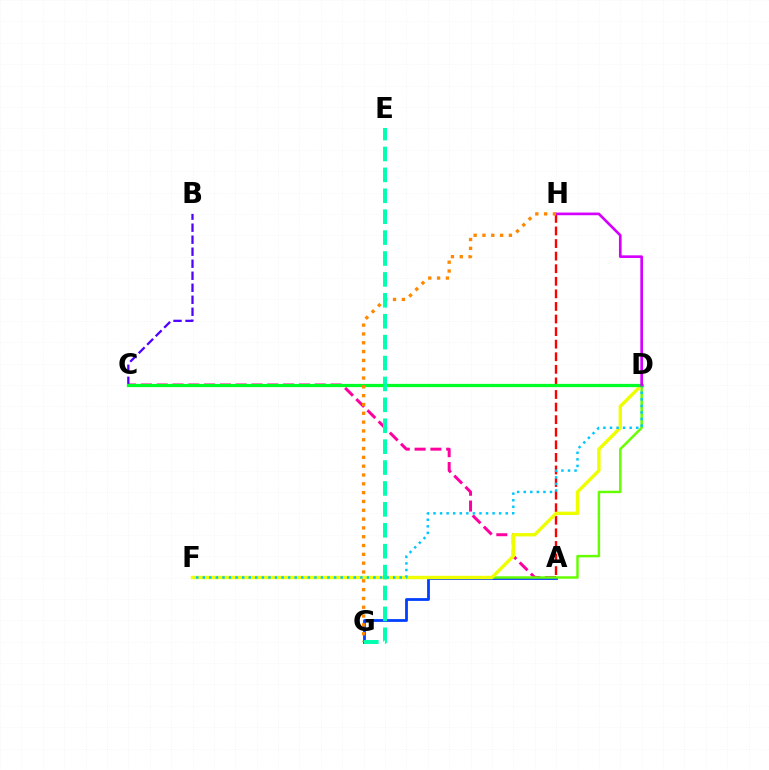{('A', 'C'): [{'color': '#ff00a0', 'line_style': 'dashed', 'thickness': 2.15}], ('A', 'G'): [{'color': '#003fff', 'line_style': 'solid', 'thickness': 2.0}], ('D', 'F'): [{'color': '#66ff00', 'line_style': 'solid', 'thickness': 1.78}, {'color': '#eeff00', 'line_style': 'solid', 'thickness': 2.43}, {'color': '#00c7ff', 'line_style': 'dotted', 'thickness': 1.78}], ('B', 'C'): [{'color': '#4f00ff', 'line_style': 'dashed', 'thickness': 1.63}], ('A', 'H'): [{'color': '#ff0000', 'line_style': 'dashed', 'thickness': 1.71}], ('C', 'D'): [{'color': '#00ff27', 'line_style': 'solid', 'thickness': 2.33}], ('D', 'H'): [{'color': '#d600ff', 'line_style': 'solid', 'thickness': 1.92}], ('G', 'H'): [{'color': '#ff8800', 'line_style': 'dotted', 'thickness': 2.4}], ('E', 'G'): [{'color': '#00ffaf', 'line_style': 'dashed', 'thickness': 2.84}]}